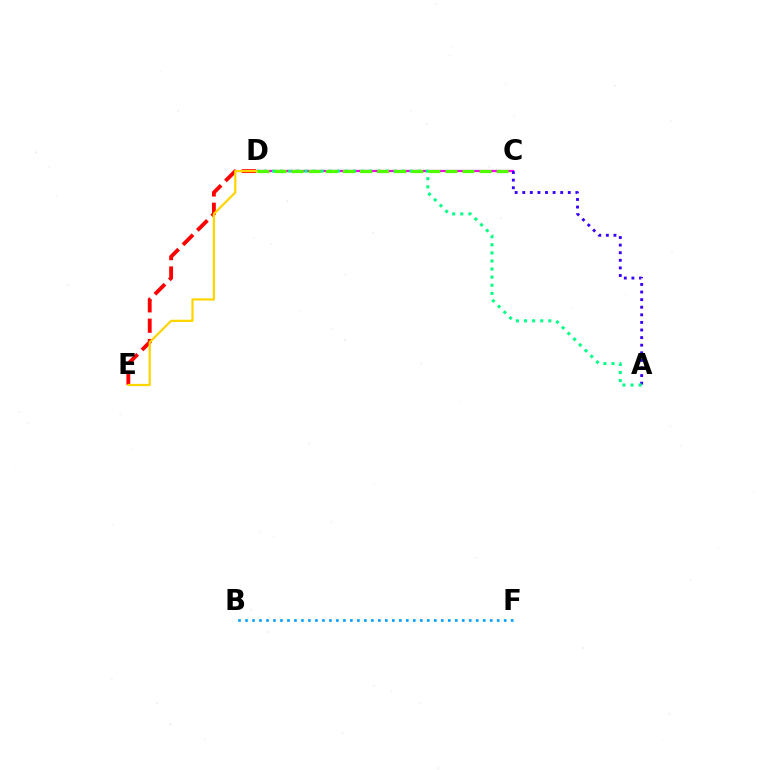{('D', 'E'): [{'color': '#ff0000', 'line_style': 'dashed', 'thickness': 2.77}, {'color': '#ffd500', 'line_style': 'solid', 'thickness': 1.61}], ('C', 'D'): [{'color': '#ff00ed', 'line_style': 'solid', 'thickness': 1.62}, {'color': '#4fff00', 'line_style': 'dashed', 'thickness': 2.32}], ('A', 'C'): [{'color': '#3700ff', 'line_style': 'dotted', 'thickness': 2.06}], ('A', 'D'): [{'color': '#00ff86', 'line_style': 'dotted', 'thickness': 2.2}], ('B', 'F'): [{'color': '#009eff', 'line_style': 'dotted', 'thickness': 1.9}]}